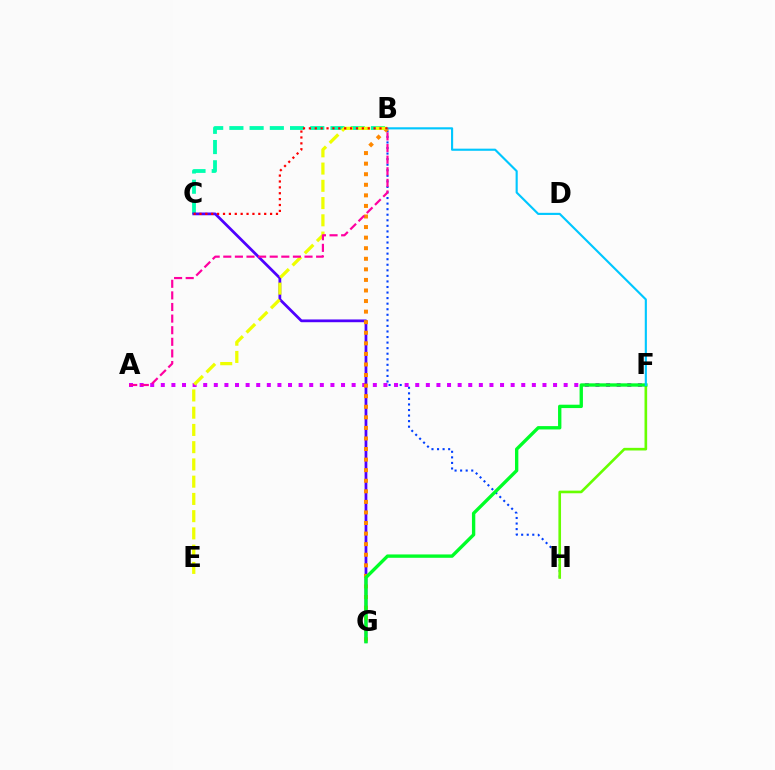{('B', 'H'): [{'color': '#003fff', 'line_style': 'dotted', 'thickness': 1.51}], ('A', 'F'): [{'color': '#d600ff', 'line_style': 'dotted', 'thickness': 2.88}], ('B', 'C'): [{'color': '#00ffaf', 'line_style': 'dashed', 'thickness': 2.75}, {'color': '#ff0000', 'line_style': 'dotted', 'thickness': 1.6}], ('C', 'G'): [{'color': '#4f00ff', 'line_style': 'solid', 'thickness': 1.98}], ('F', 'H'): [{'color': '#66ff00', 'line_style': 'solid', 'thickness': 1.9}], ('B', 'G'): [{'color': '#ff8800', 'line_style': 'dotted', 'thickness': 2.87}], ('F', 'G'): [{'color': '#00ff27', 'line_style': 'solid', 'thickness': 2.41}], ('B', 'E'): [{'color': '#eeff00', 'line_style': 'dashed', 'thickness': 2.34}], ('B', 'F'): [{'color': '#00c7ff', 'line_style': 'solid', 'thickness': 1.54}], ('A', 'B'): [{'color': '#ff00a0', 'line_style': 'dashed', 'thickness': 1.58}]}